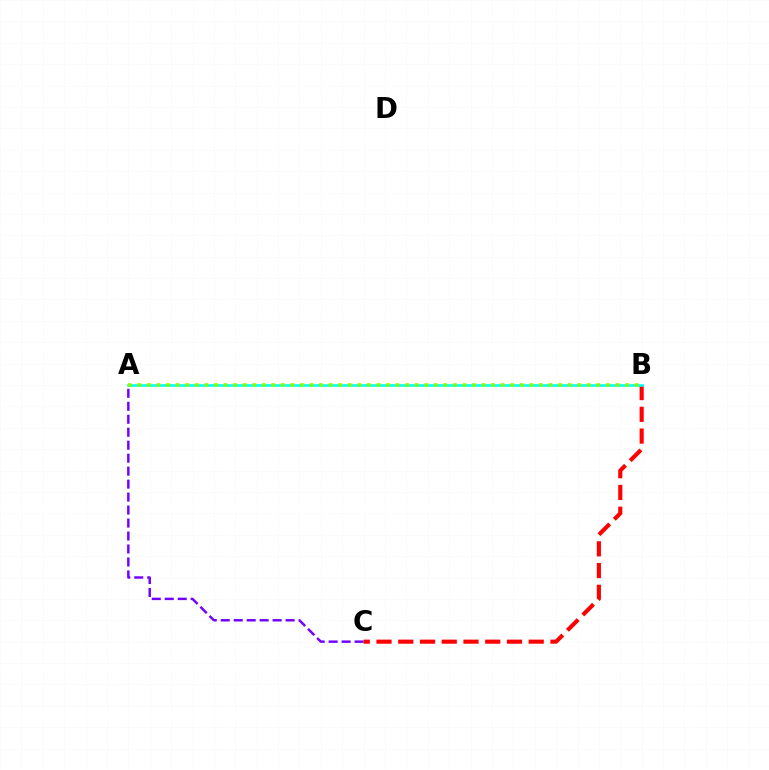{('B', 'C'): [{'color': '#ff0000', 'line_style': 'dashed', 'thickness': 2.95}], ('A', 'B'): [{'color': '#00fff6', 'line_style': 'solid', 'thickness': 1.85}, {'color': '#84ff00', 'line_style': 'dotted', 'thickness': 2.6}], ('A', 'C'): [{'color': '#7200ff', 'line_style': 'dashed', 'thickness': 1.76}]}